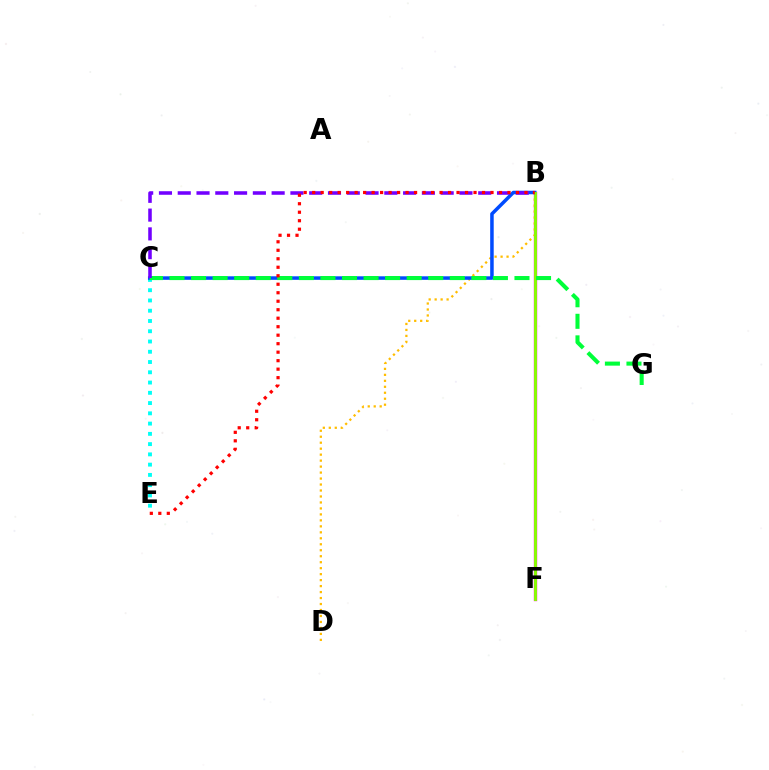{('B', 'F'): [{'color': '#ff00cf', 'line_style': 'solid', 'thickness': 2.42}, {'color': '#84ff00', 'line_style': 'solid', 'thickness': 2.08}], ('B', 'D'): [{'color': '#ffbd00', 'line_style': 'dotted', 'thickness': 1.62}], ('C', 'E'): [{'color': '#00fff6', 'line_style': 'dotted', 'thickness': 2.79}], ('B', 'C'): [{'color': '#004bff', 'line_style': 'solid', 'thickness': 2.53}, {'color': '#7200ff', 'line_style': 'dashed', 'thickness': 2.55}], ('C', 'G'): [{'color': '#00ff39', 'line_style': 'dashed', 'thickness': 2.93}], ('B', 'E'): [{'color': '#ff0000', 'line_style': 'dotted', 'thickness': 2.31}]}